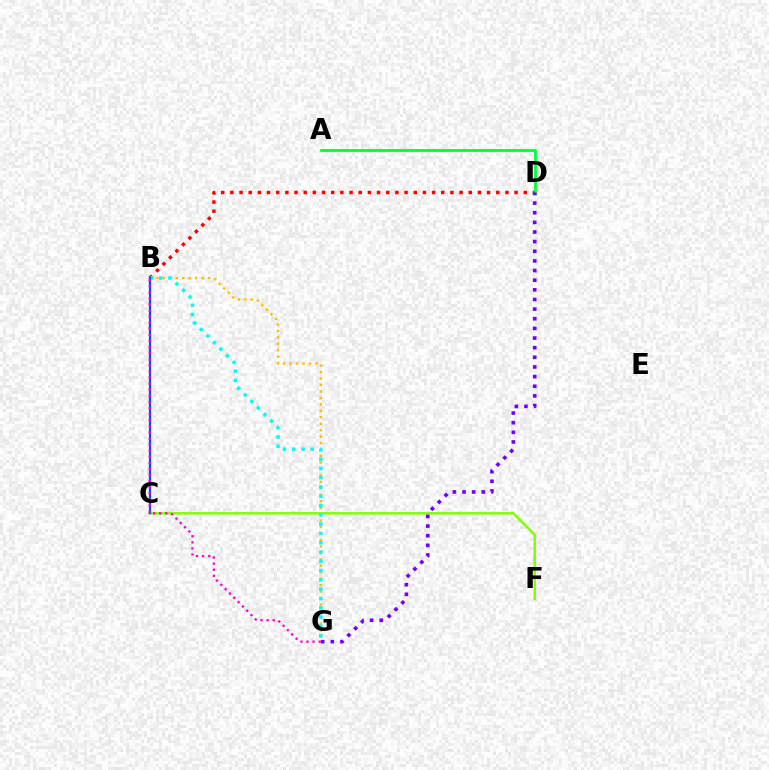{('B', 'D'): [{'color': '#ff0000', 'line_style': 'dotted', 'thickness': 2.49}], ('B', 'G'): [{'color': '#ffbd00', 'line_style': 'dotted', 'thickness': 1.75}, {'color': '#00fff6', 'line_style': 'dotted', 'thickness': 2.52}, {'color': '#ff00cf', 'line_style': 'dotted', 'thickness': 1.66}], ('A', 'D'): [{'color': '#00ff39', 'line_style': 'solid', 'thickness': 2.02}], ('C', 'F'): [{'color': '#84ff00', 'line_style': 'solid', 'thickness': 1.81}], ('D', 'G'): [{'color': '#7200ff', 'line_style': 'dotted', 'thickness': 2.62}], ('B', 'C'): [{'color': '#004bff', 'line_style': 'solid', 'thickness': 1.59}]}